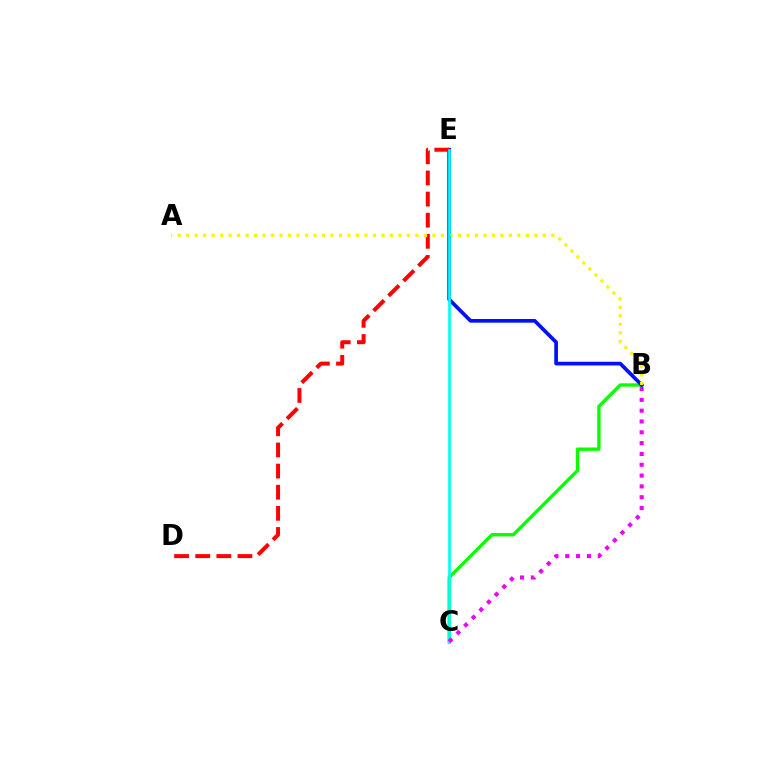{('B', 'C'): [{'color': '#08ff00', 'line_style': 'solid', 'thickness': 2.41}, {'color': '#ee00ff', 'line_style': 'dotted', 'thickness': 2.94}], ('B', 'E'): [{'color': '#0010ff', 'line_style': 'solid', 'thickness': 2.65}], ('D', 'E'): [{'color': '#ff0000', 'line_style': 'dashed', 'thickness': 2.87}], ('A', 'B'): [{'color': '#fcf500', 'line_style': 'dotted', 'thickness': 2.31}], ('C', 'E'): [{'color': '#00fff6', 'line_style': 'solid', 'thickness': 1.93}]}